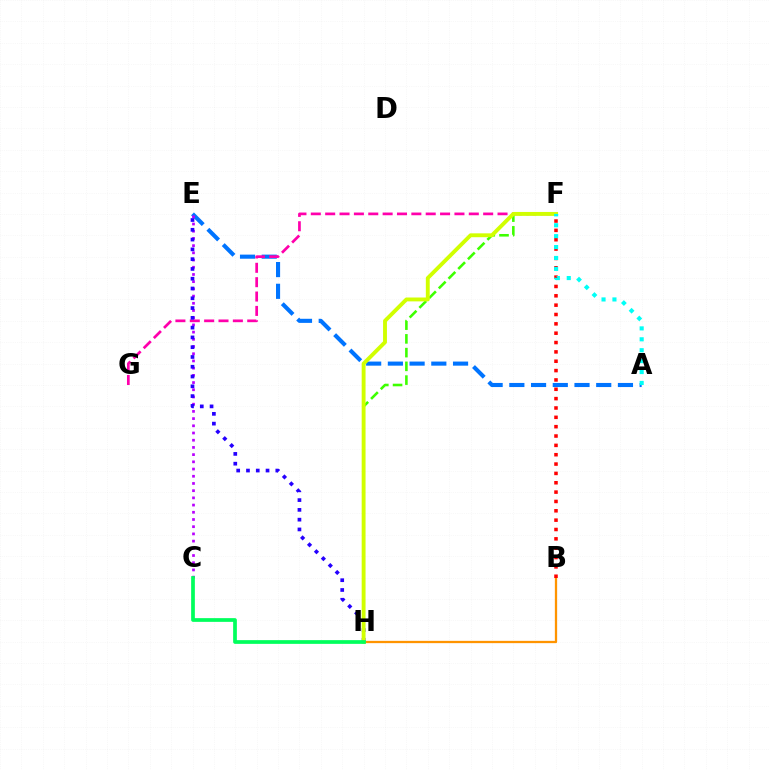{('A', 'E'): [{'color': '#0074ff', 'line_style': 'dashed', 'thickness': 2.95}], ('C', 'E'): [{'color': '#b900ff', 'line_style': 'dotted', 'thickness': 1.96}], ('F', 'G'): [{'color': '#ff00ac', 'line_style': 'dashed', 'thickness': 1.95}], ('F', 'H'): [{'color': '#3dff00', 'line_style': 'dashed', 'thickness': 1.87}, {'color': '#d1ff00', 'line_style': 'solid', 'thickness': 2.79}], ('E', 'H'): [{'color': '#2500ff', 'line_style': 'dotted', 'thickness': 2.66}], ('B', 'H'): [{'color': '#ff9400', 'line_style': 'solid', 'thickness': 1.64}], ('B', 'F'): [{'color': '#ff0000', 'line_style': 'dotted', 'thickness': 2.54}], ('A', 'F'): [{'color': '#00fff6', 'line_style': 'dotted', 'thickness': 2.96}], ('C', 'H'): [{'color': '#00ff5c', 'line_style': 'solid', 'thickness': 2.68}]}